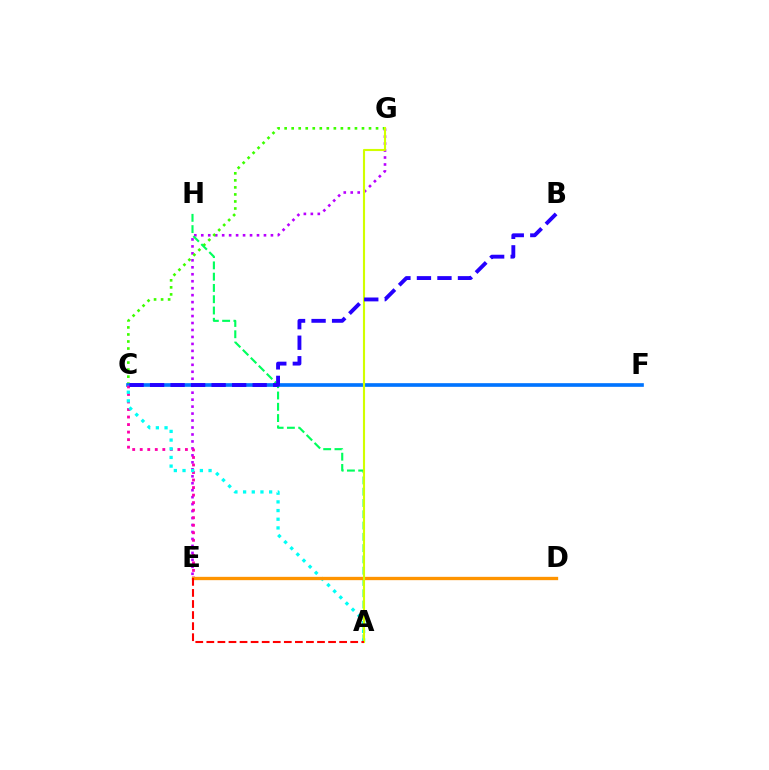{('E', 'G'): [{'color': '#b900ff', 'line_style': 'dotted', 'thickness': 1.89}], ('C', 'G'): [{'color': '#3dff00', 'line_style': 'dotted', 'thickness': 1.91}], ('C', 'F'): [{'color': '#0074ff', 'line_style': 'solid', 'thickness': 2.63}], ('A', 'H'): [{'color': '#00ff5c', 'line_style': 'dashed', 'thickness': 1.53}], ('C', 'E'): [{'color': '#ff00ac', 'line_style': 'dotted', 'thickness': 2.05}], ('A', 'C'): [{'color': '#00fff6', 'line_style': 'dotted', 'thickness': 2.36}], ('D', 'E'): [{'color': '#ff9400', 'line_style': 'solid', 'thickness': 2.39}], ('A', 'G'): [{'color': '#d1ff00', 'line_style': 'solid', 'thickness': 1.52}], ('B', 'C'): [{'color': '#2500ff', 'line_style': 'dashed', 'thickness': 2.79}], ('A', 'E'): [{'color': '#ff0000', 'line_style': 'dashed', 'thickness': 1.5}]}